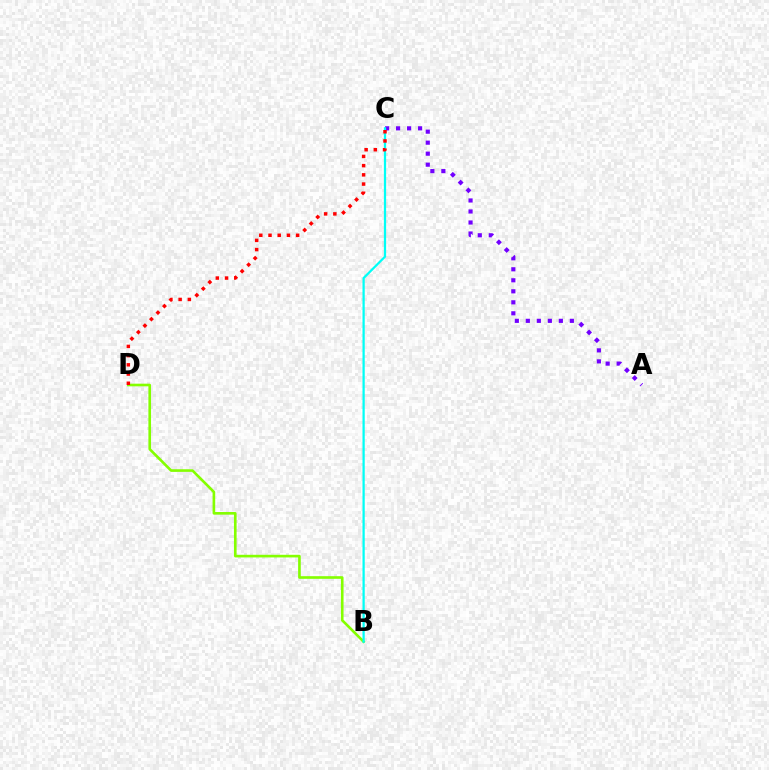{('B', 'D'): [{'color': '#84ff00', 'line_style': 'solid', 'thickness': 1.9}], ('A', 'C'): [{'color': '#7200ff', 'line_style': 'dotted', 'thickness': 2.99}], ('B', 'C'): [{'color': '#00fff6', 'line_style': 'solid', 'thickness': 1.62}], ('C', 'D'): [{'color': '#ff0000', 'line_style': 'dotted', 'thickness': 2.5}]}